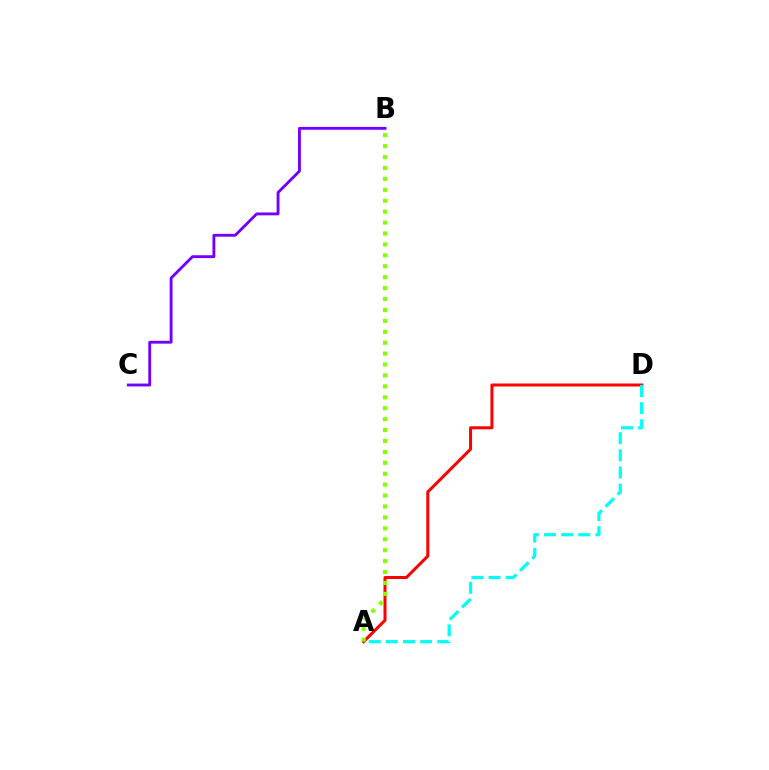{('A', 'D'): [{'color': '#ff0000', 'line_style': 'solid', 'thickness': 2.17}, {'color': '#00fff6', 'line_style': 'dashed', 'thickness': 2.33}], ('A', 'B'): [{'color': '#84ff00', 'line_style': 'dotted', 'thickness': 2.97}], ('B', 'C'): [{'color': '#7200ff', 'line_style': 'solid', 'thickness': 2.06}]}